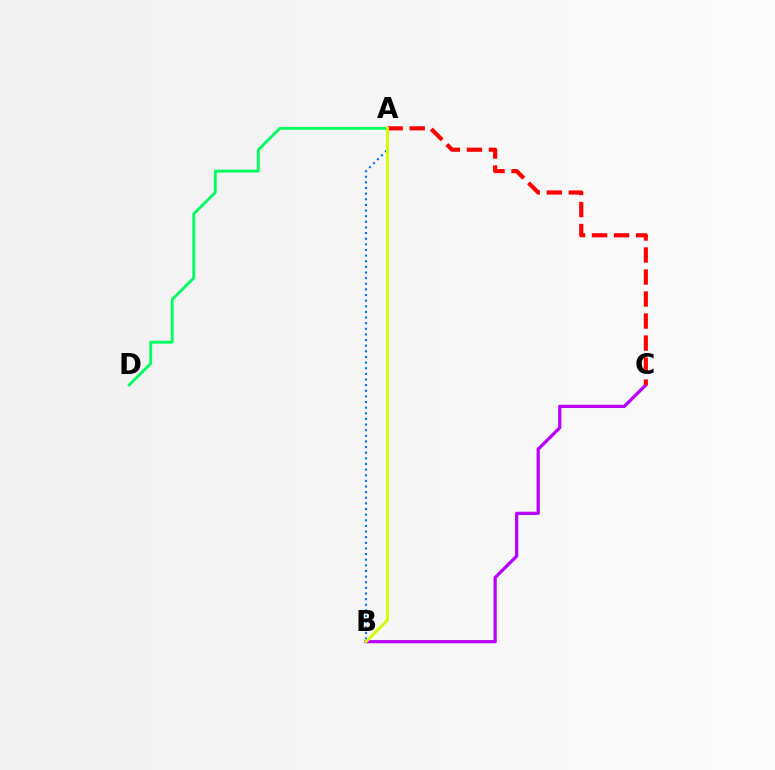{('A', 'D'): [{'color': '#00ff5c', 'line_style': 'solid', 'thickness': 2.04}], ('A', 'B'): [{'color': '#0074ff', 'line_style': 'dotted', 'thickness': 1.53}, {'color': '#d1ff00', 'line_style': 'solid', 'thickness': 2.08}], ('B', 'C'): [{'color': '#b900ff', 'line_style': 'solid', 'thickness': 2.32}], ('A', 'C'): [{'color': '#ff0000', 'line_style': 'dashed', 'thickness': 2.99}]}